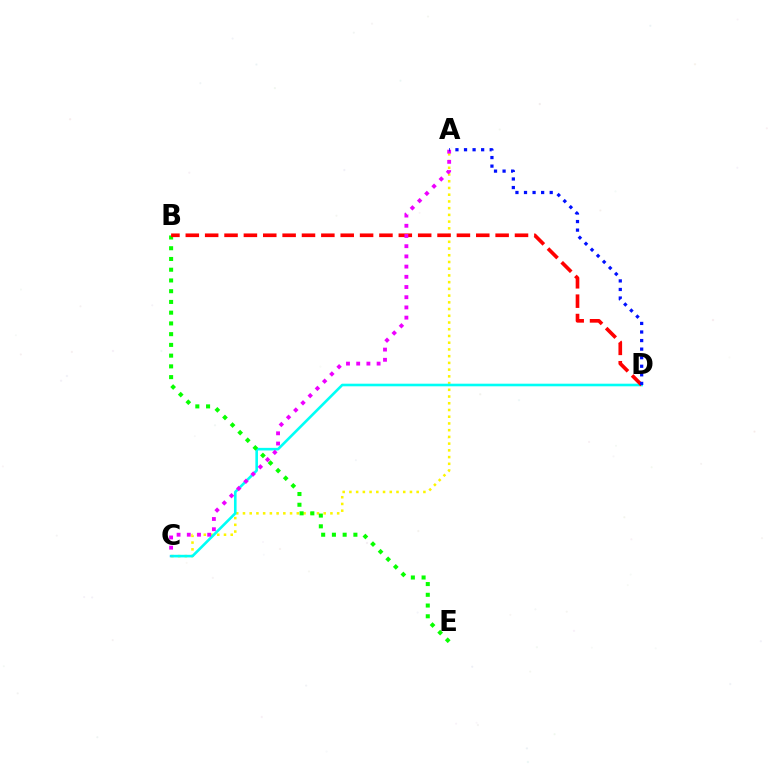{('A', 'C'): [{'color': '#fcf500', 'line_style': 'dotted', 'thickness': 1.83}, {'color': '#ee00ff', 'line_style': 'dotted', 'thickness': 2.77}], ('C', 'D'): [{'color': '#00fff6', 'line_style': 'solid', 'thickness': 1.88}], ('B', 'E'): [{'color': '#08ff00', 'line_style': 'dotted', 'thickness': 2.92}], ('B', 'D'): [{'color': '#ff0000', 'line_style': 'dashed', 'thickness': 2.63}], ('A', 'D'): [{'color': '#0010ff', 'line_style': 'dotted', 'thickness': 2.33}]}